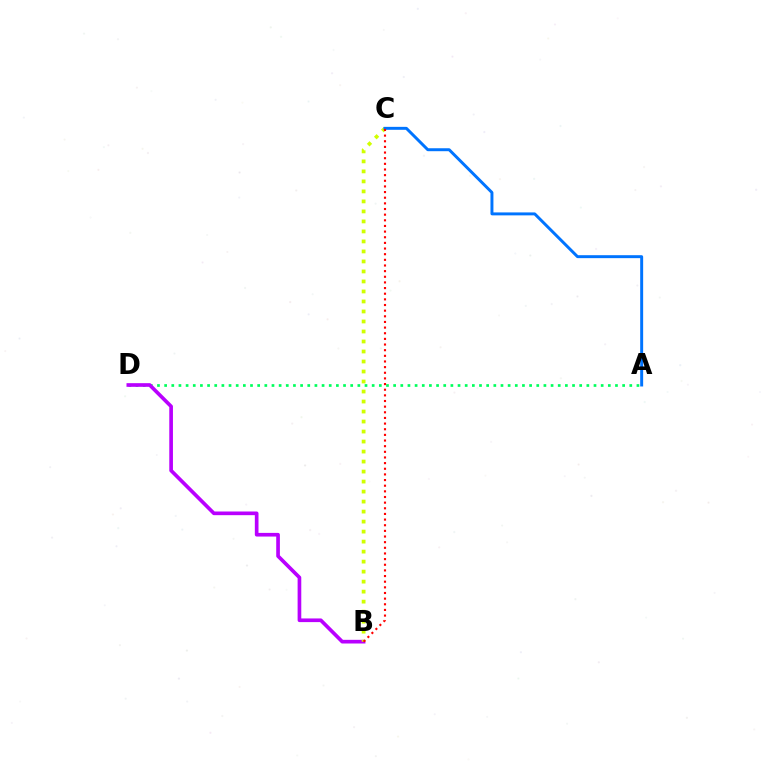{('A', 'D'): [{'color': '#00ff5c', 'line_style': 'dotted', 'thickness': 1.94}], ('B', 'D'): [{'color': '#b900ff', 'line_style': 'solid', 'thickness': 2.64}], ('B', 'C'): [{'color': '#d1ff00', 'line_style': 'dotted', 'thickness': 2.72}, {'color': '#ff0000', 'line_style': 'dotted', 'thickness': 1.53}], ('A', 'C'): [{'color': '#0074ff', 'line_style': 'solid', 'thickness': 2.13}]}